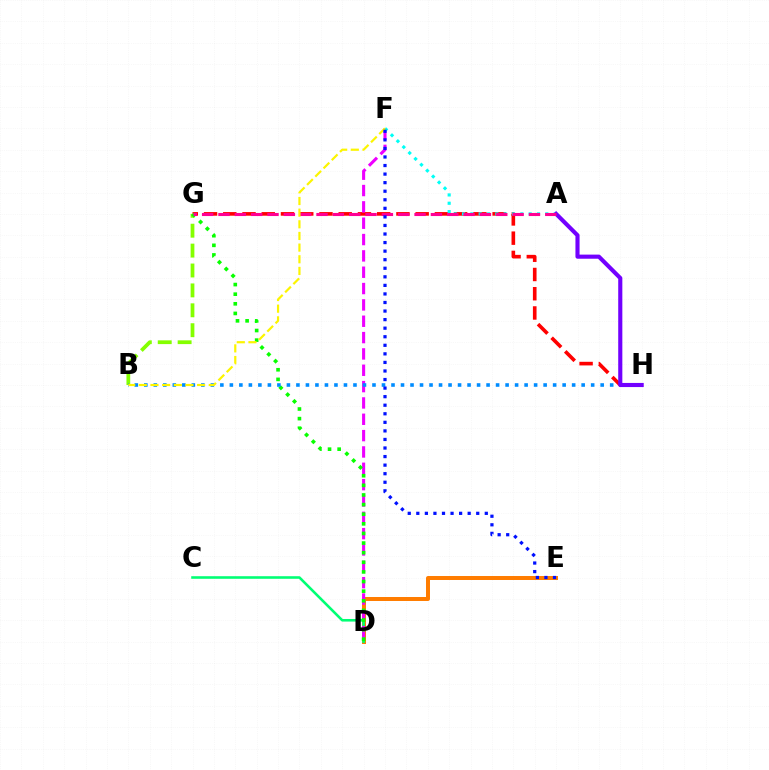{('G', 'H'): [{'color': '#ff0000', 'line_style': 'dashed', 'thickness': 2.61}], ('D', 'E'): [{'color': '#ff7c00', 'line_style': 'solid', 'thickness': 2.87}], ('B', 'G'): [{'color': '#84ff00', 'line_style': 'dashed', 'thickness': 2.7}], ('C', 'D'): [{'color': '#00ff74', 'line_style': 'solid', 'thickness': 1.86}], ('D', 'F'): [{'color': '#ee00ff', 'line_style': 'dashed', 'thickness': 2.22}], ('D', 'G'): [{'color': '#08ff00', 'line_style': 'dotted', 'thickness': 2.61}], ('B', 'H'): [{'color': '#008cff', 'line_style': 'dotted', 'thickness': 2.58}], ('A', 'F'): [{'color': '#00fff6', 'line_style': 'dotted', 'thickness': 2.26}], ('A', 'H'): [{'color': '#7200ff', 'line_style': 'solid', 'thickness': 2.96}], ('A', 'G'): [{'color': '#ff0094', 'line_style': 'dashed', 'thickness': 2.22}], ('B', 'F'): [{'color': '#fcf500', 'line_style': 'dashed', 'thickness': 1.58}], ('E', 'F'): [{'color': '#0010ff', 'line_style': 'dotted', 'thickness': 2.33}]}